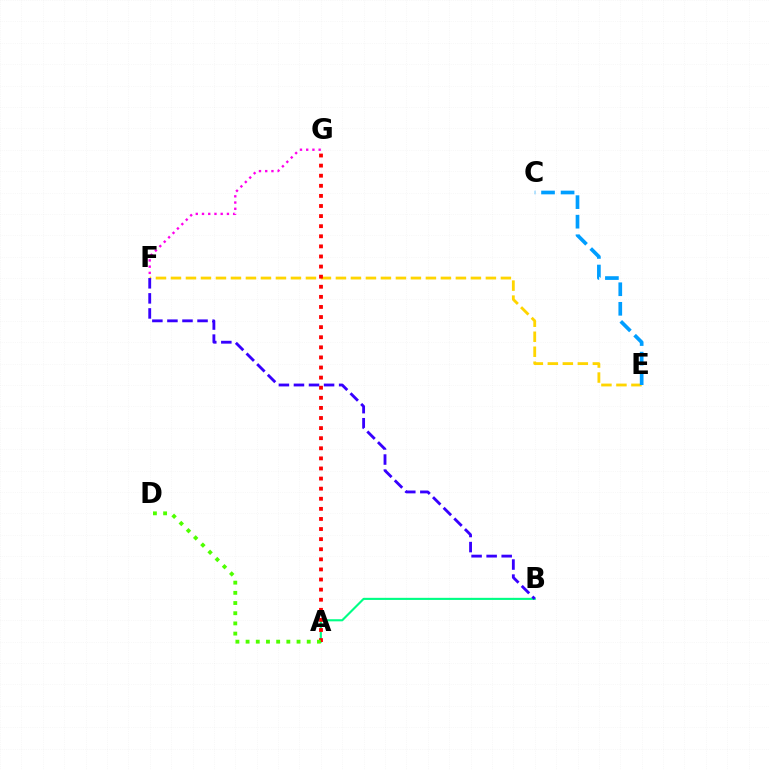{('E', 'F'): [{'color': '#ffd500', 'line_style': 'dashed', 'thickness': 2.04}], ('A', 'B'): [{'color': '#00ff86', 'line_style': 'solid', 'thickness': 1.52}], ('A', 'G'): [{'color': '#ff0000', 'line_style': 'dotted', 'thickness': 2.74}], ('F', 'G'): [{'color': '#ff00ed', 'line_style': 'dotted', 'thickness': 1.69}], ('A', 'D'): [{'color': '#4fff00', 'line_style': 'dotted', 'thickness': 2.77}], ('C', 'E'): [{'color': '#009eff', 'line_style': 'dashed', 'thickness': 2.66}], ('B', 'F'): [{'color': '#3700ff', 'line_style': 'dashed', 'thickness': 2.05}]}